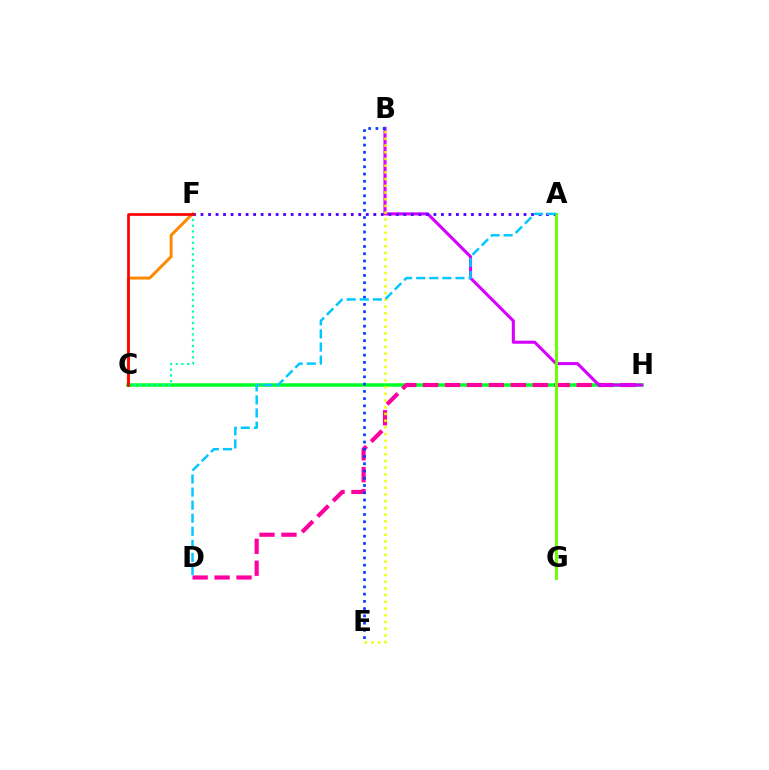{('C', 'F'): [{'color': '#ff8800', 'line_style': 'solid', 'thickness': 2.12}, {'color': '#00ffaf', 'line_style': 'dotted', 'thickness': 1.55}, {'color': '#ff0000', 'line_style': 'solid', 'thickness': 1.95}], ('C', 'H'): [{'color': '#00ff27', 'line_style': 'solid', 'thickness': 2.52}], ('D', 'H'): [{'color': '#ff00a0', 'line_style': 'dashed', 'thickness': 2.98}], ('B', 'H'): [{'color': '#d600ff', 'line_style': 'solid', 'thickness': 2.21}], ('A', 'F'): [{'color': '#4f00ff', 'line_style': 'dotted', 'thickness': 2.04}], ('B', 'E'): [{'color': '#eeff00', 'line_style': 'dotted', 'thickness': 1.82}, {'color': '#003fff', 'line_style': 'dotted', 'thickness': 1.97}], ('A', 'G'): [{'color': '#66ff00', 'line_style': 'solid', 'thickness': 2.08}], ('A', 'D'): [{'color': '#00c7ff', 'line_style': 'dashed', 'thickness': 1.78}]}